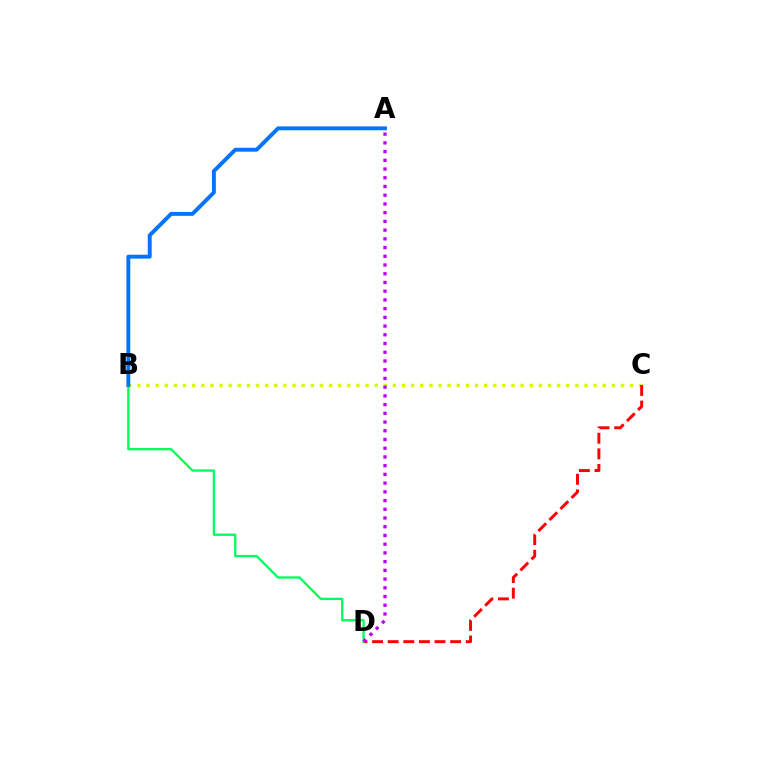{('B', 'C'): [{'color': '#d1ff00', 'line_style': 'dotted', 'thickness': 2.48}], ('C', 'D'): [{'color': '#ff0000', 'line_style': 'dashed', 'thickness': 2.12}], ('B', 'D'): [{'color': '#00ff5c', 'line_style': 'solid', 'thickness': 1.67}], ('A', 'B'): [{'color': '#0074ff', 'line_style': 'solid', 'thickness': 2.81}], ('A', 'D'): [{'color': '#b900ff', 'line_style': 'dotted', 'thickness': 2.37}]}